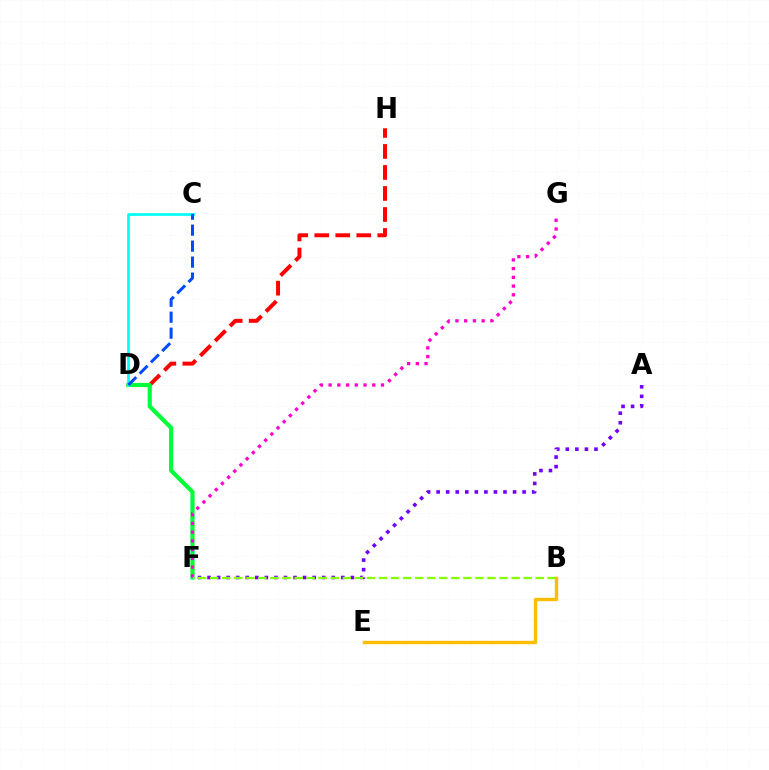{('D', 'H'): [{'color': '#ff0000', 'line_style': 'dashed', 'thickness': 2.85}], ('B', 'E'): [{'color': '#ffbd00', 'line_style': 'solid', 'thickness': 2.47}], ('D', 'F'): [{'color': '#00ff39', 'line_style': 'solid', 'thickness': 3.0}], ('A', 'F'): [{'color': '#7200ff', 'line_style': 'dotted', 'thickness': 2.6}], ('F', 'G'): [{'color': '#ff00cf', 'line_style': 'dotted', 'thickness': 2.37}], ('C', 'D'): [{'color': '#00fff6', 'line_style': 'solid', 'thickness': 1.96}, {'color': '#004bff', 'line_style': 'dashed', 'thickness': 2.17}], ('B', 'F'): [{'color': '#84ff00', 'line_style': 'dashed', 'thickness': 1.64}]}